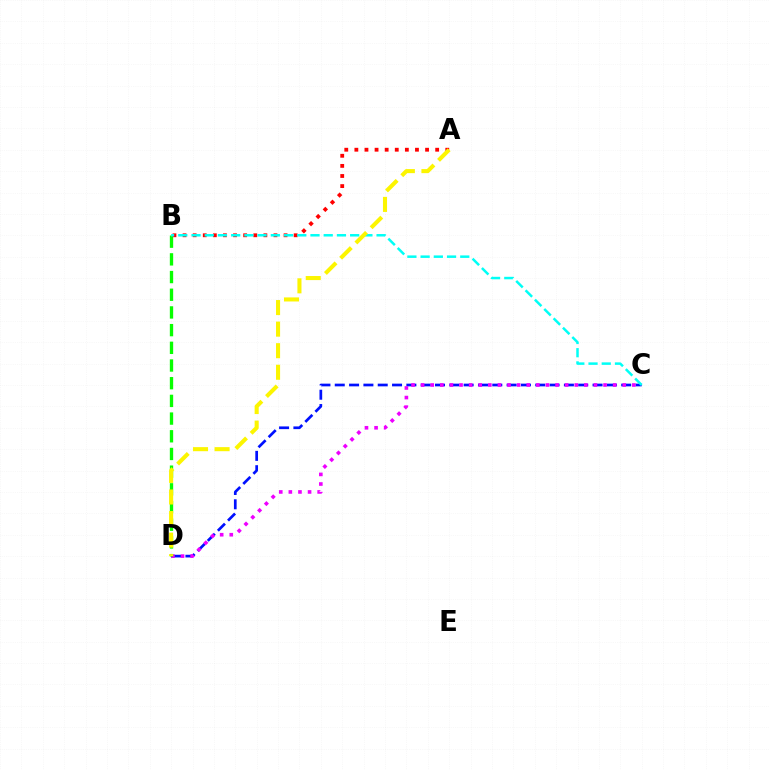{('C', 'D'): [{'color': '#0010ff', 'line_style': 'dashed', 'thickness': 1.95}, {'color': '#ee00ff', 'line_style': 'dotted', 'thickness': 2.61}], ('B', 'D'): [{'color': '#08ff00', 'line_style': 'dashed', 'thickness': 2.4}], ('A', 'B'): [{'color': '#ff0000', 'line_style': 'dotted', 'thickness': 2.74}], ('B', 'C'): [{'color': '#00fff6', 'line_style': 'dashed', 'thickness': 1.8}], ('A', 'D'): [{'color': '#fcf500', 'line_style': 'dashed', 'thickness': 2.93}]}